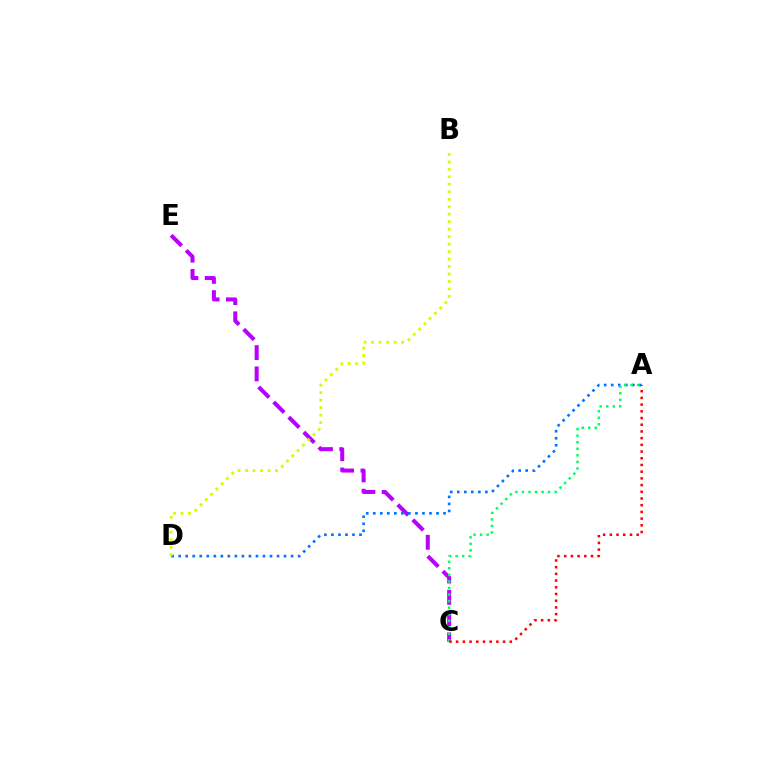{('C', 'E'): [{'color': '#b900ff', 'line_style': 'dashed', 'thickness': 2.89}], ('A', 'D'): [{'color': '#0074ff', 'line_style': 'dotted', 'thickness': 1.91}], ('A', 'C'): [{'color': '#00ff5c', 'line_style': 'dotted', 'thickness': 1.78}, {'color': '#ff0000', 'line_style': 'dotted', 'thickness': 1.82}], ('B', 'D'): [{'color': '#d1ff00', 'line_style': 'dotted', 'thickness': 2.03}]}